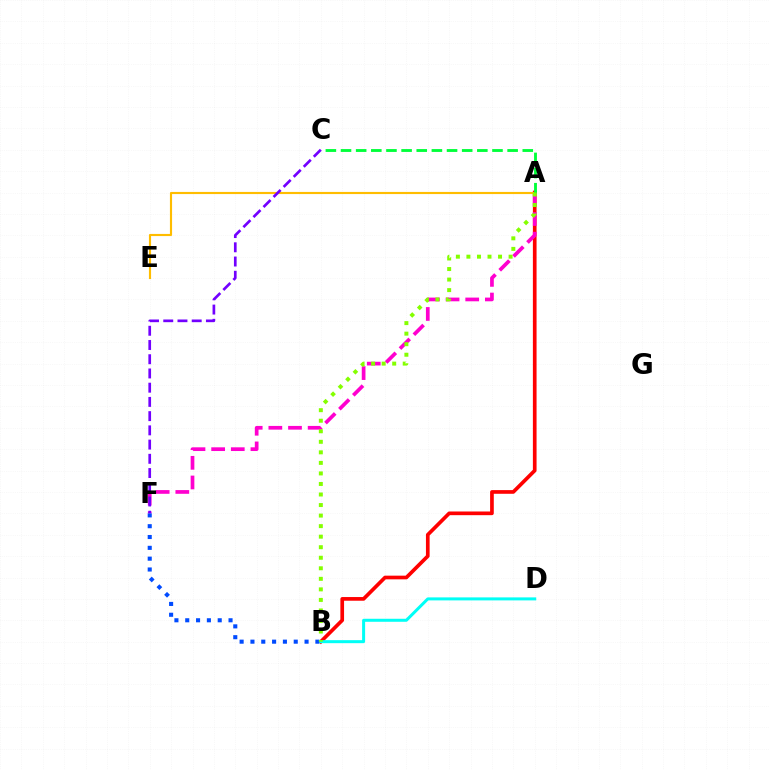{('A', 'B'): [{'color': '#ff0000', 'line_style': 'solid', 'thickness': 2.65}, {'color': '#84ff00', 'line_style': 'dotted', 'thickness': 2.86}], ('A', 'F'): [{'color': '#ff00cf', 'line_style': 'dashed', 'thickness': 2.67}], ('A', 'E'): [{'color': '#ffbd00', 'line_style': 'solid', 'thickness': 1.55}], ('B', 'F'): [{'color': '#004bff', 'line_style': 'dotted', 'thickness': 2.94}], ('C', 'F'): [{'color': '#7200ff', 'line_style': 'dashed', 'thickness': 1.93}], ('B', 'D'): [{'color': '#00fff6', 'line_style': 'solid', 'thickness': 2.17}], ('A', 'C'): [{'color': '#00ff39', 'line_style': 'dashed', 'thickness': 2.06}]}